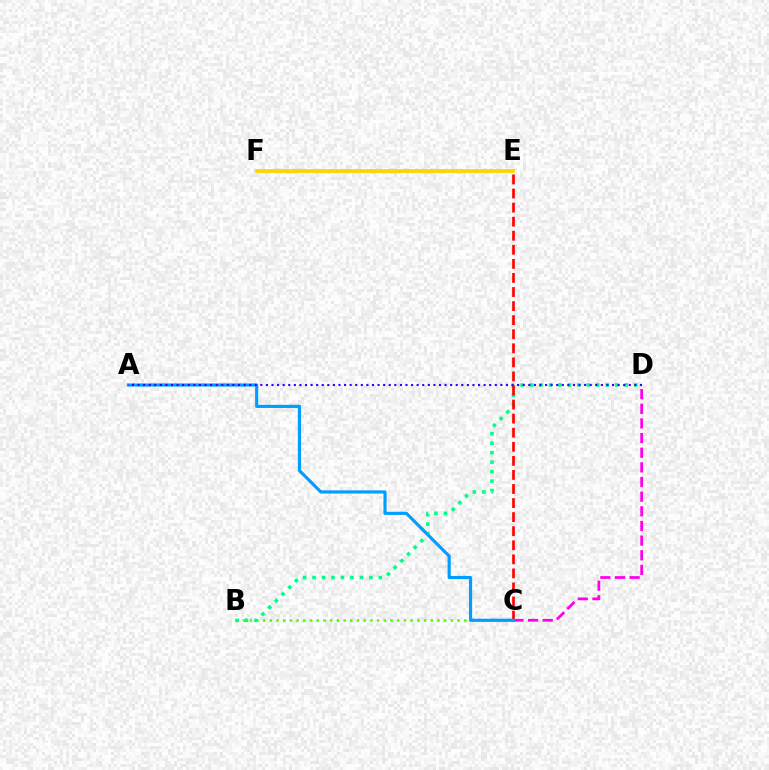{('C', 'D'): [{'color': '#ff00ed', 'line_style': 'dashed', 'thickness': 1.99}], ('B', 'C'): [{'color': '#4fff00', 'line_style': 'dotted', 'thickness': 1.82}], ('B', 'D'): [{'color': '#00ff86', 'line_style': 'dotted', 'thickness': 2.57}], ('E', 'F'): [{'color': '#ffd500', 'line_style': 'solid', 'thickness': 2.73}], ('C', 'E'): [{'color': '#ff0000', 'line_style': 'dashed', 'thickness': 1.91}], ('A', 'C'): [{'color': '#009eff', 'line_style': 'solid', 'thickness': 2.27}], ('A', 'D'): [{'color': '#3700ff', 'line_style': 'dotted', 'thickness': 1.52}]}